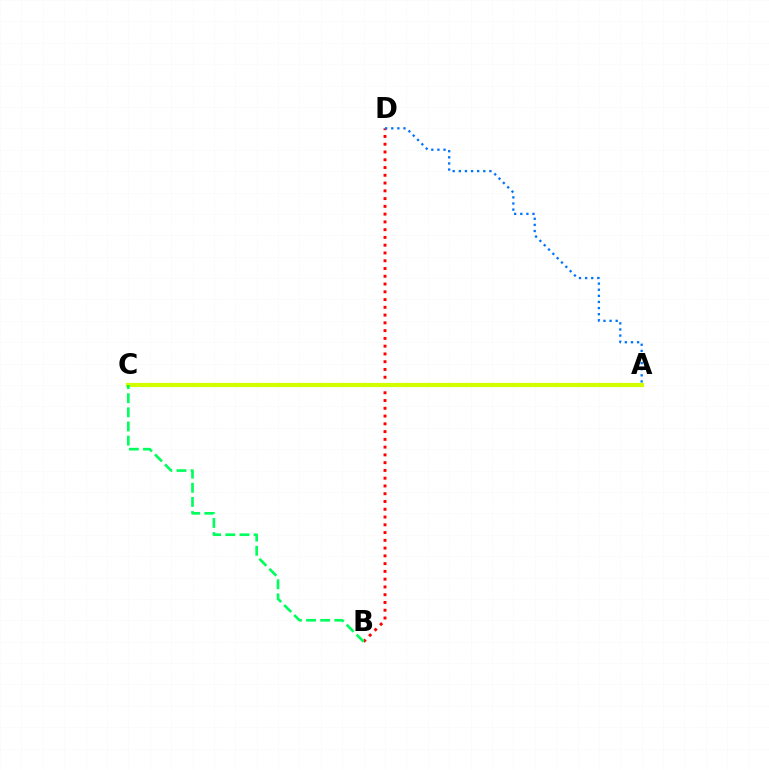{('A', 'C'): [{'color': '#b900ff', 'line_style': 'dashed', 'thickness': 1.94}, {'color': '#d1ff00', 'line_style': 'solid', 'thickness': 3.0}], ('B', 'D'): [{'color': '#ff0000', 'line_style': 'dotted', 'thickness': 2.11}], ('A', 'D'): [{'color': '#0074ff', 'line_style': 'dotted', 'thickness': 1.66}], ('B', 'C'): [{'color': '#00ff5c', 'line_style': 'dashed', 'thickness': 1.92}]}